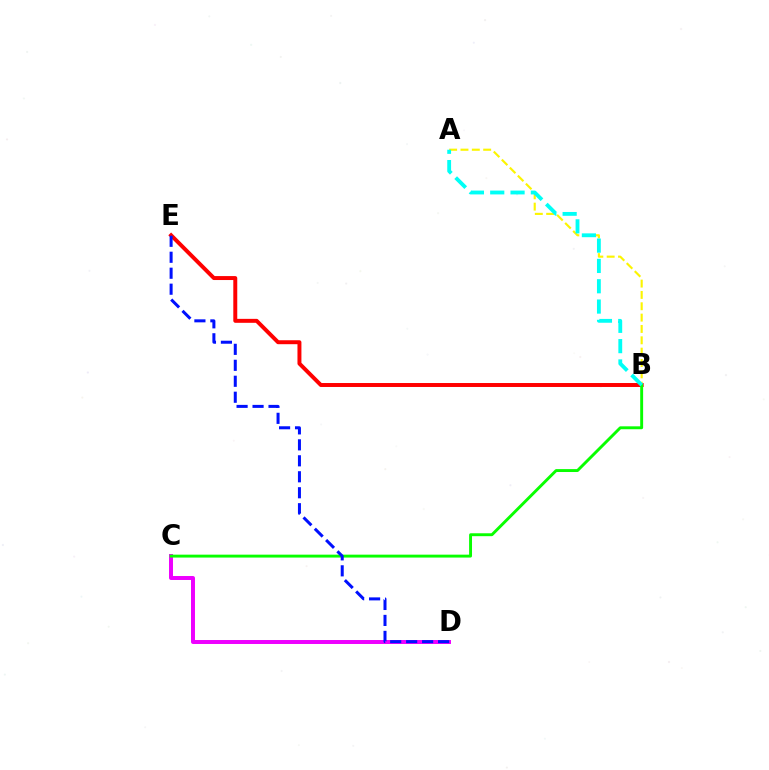{('A', 'B'): [{'color': '#fcf500', 'line_style': 'dashed', 'thickness': 1.54}, {'color': '#00fff6', 'line_style': 'dashed', 'thickness': 2.76}], ('B', 'E'): [{'color': '#ff0000', 'line_style': 'solid', 'thickness': 2.85}], ('C', 'D'): [{'color': '#ee00ff', 'line_style': 'solid', 'thickness': 2.86}], ('B', 'C'): [{'color': '#08ff00', 'line_style': 'solid', 'thickness': 2.09}], ('D', 'E'): [{'color': '#0010ff', 'line_style': 'dashed', 'thickness': 2.17}]}